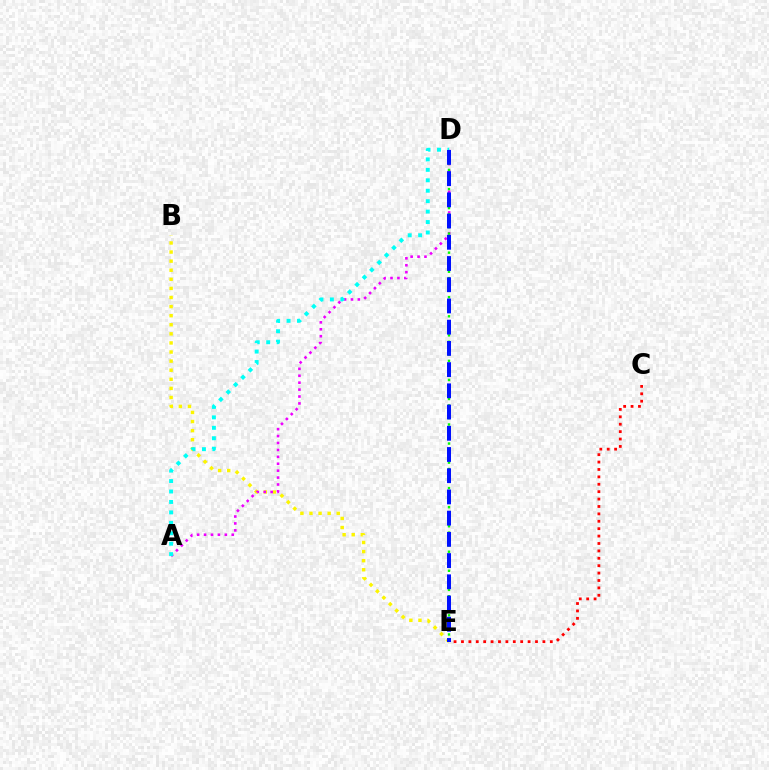{('C', 'E'): [{'color': '#ff0000', 'line_style': 'dotted', 'thickness': 2.01}], ('B', 'E'): [{'color': '#fcf500', 'line_style': 'dotted', 'thickness': 2.47}], ('A', 'D'): [{'color': '#ee00ff', 'line_style': 'dotted', 'thickness': 1.88}, {'color': '#00fff6', 'line_style': 'dotted', 'thickness': 2.84}], ('D', 'E'): [{'color': '#08ff00', 'line_style': 'dotted', 'thickness': 1.73}, {'color': '#0010ff', 'line_style': 'dashed', 'thickness': 2.88}]}